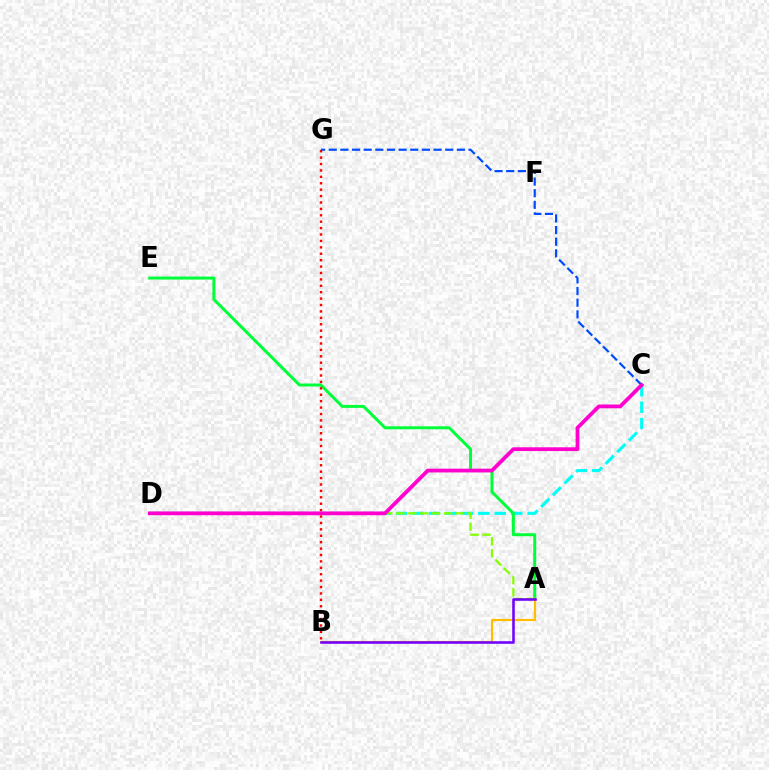{('C', 'G'): [{'color': '#004bff', 'line_style': 'dashed', 'thickness': 1.58}], ('C', 'D'): [{'color': '#00fff6', 'line_style': 'dashed', 'thickness': 2.24}, {'color': '#ff00cf', 'line_style': 'solid', 'thickness': 2.71}], ('A', 'E'): [{'color': '#00ff39', 'line_style': 'solid', 'thickness': 2.15}], ('A', 'D'): [{'color': '#84ff00', 'line_style': 'dashed', 'thickness': 1.62}], ('A', 'B'): [{'color': '#ffbd00', 'line_style': 'solid', 'thickness': 1.56}, {'color': '#7200ff', 'line_style': 'solid', 'thickness': 1.84}], ('B', 'G'): [{'color': '#ff0000', 'line_style': 'dotted', 'thickness': 1.74}]}